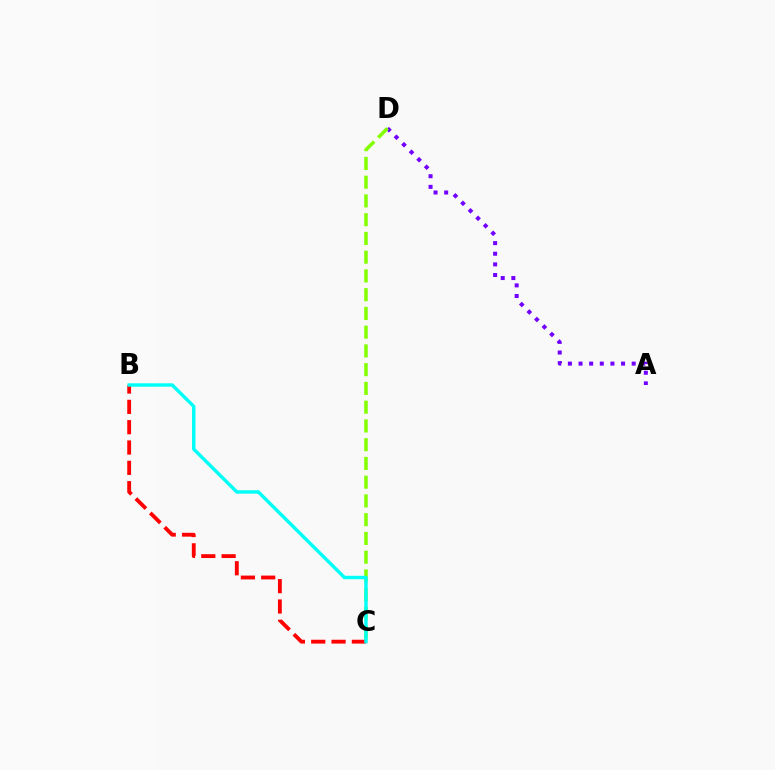{('A', 'D'): [{'color': '#7200ff', 'line_style': 'dotted', 'thickness': 2.89}], ('C', 'D'): [{'color': '#84ff00', 'line_style': 'dashed', 'thickness': 2.55}], ('B', 'C'): [{'color': '#ff0000', 'line_style': 'dashed', 'thickness': 2.76}, {'color': '#00fff6', 'line_style': 'solid', 'thickness': 2.46}]}